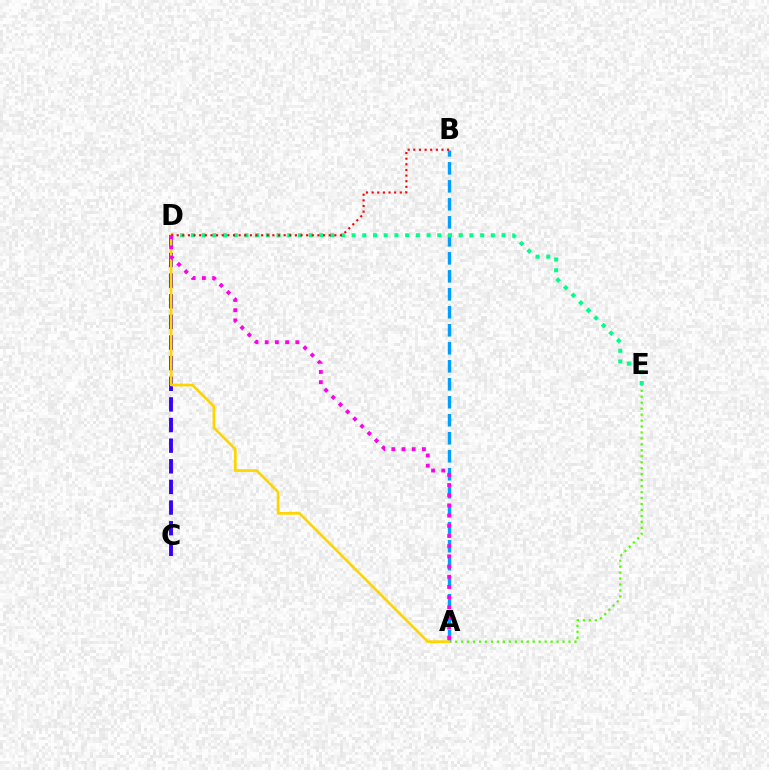{('A', 'E'): [{'color': '#4fff00', 'line_style': 'dotted', 'thickness': 1.62}], ('C', 'D'): [{'color': '#3700ff', 'line_style': 'dashed', 'thickness': 2.8}], ('A', 'B'): [{'color': '#009eff', 'line_style': 'dashed', 'thickness': 2.44}], ('D', 'E'): [{'color': '#00ff86', 'line_style': 'dotted', 'thickness': 2.91}], ('A', 'D'): [{'color': '#ffd500', 'line_style': 'solid', 'thickness': 1.94}, {'color': '#ff00ed', 'line_style': 'dotted', 'thickness': 2.77}], ('B', 'D'): [{'color': '#ff0000', 'line_style': 'dotted', 'thickness': 1.53}]}